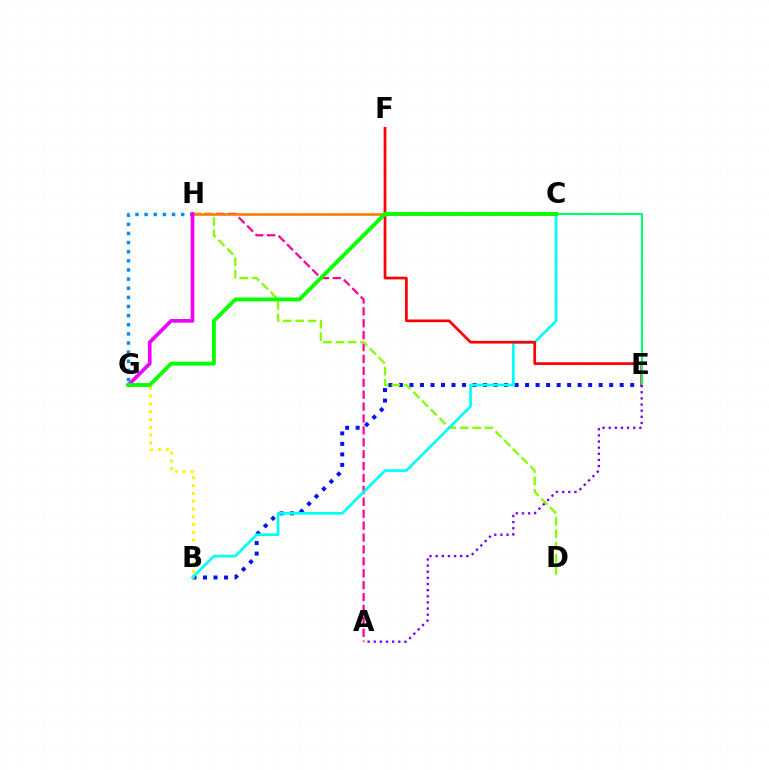{('G', 'H'): [{'color': '#008cff', 'line_style': 'dotted', 'thickness': 2.48}, {'color': '#ee00ff', 'line_style': 'solid', 'thickness': 2.64}], ('A', 'H'): [{'color': '#ff0094', 'line_style': 'dashed', 'thickness': 1.62}], ('B', 'E'): [{'color': '#0010ff', 'line_style': 'dotted', 'thickness': 2.86}], ('D', 'H'): [{'color': '#84ff00', 'line_style': 'dashed', 'thickness': 1.67}], ('B', 'C'): [{'color': '#00fff6', 'line_style': 'solid', 'thickness': 1.93}], ('E', 'F'): [{'color': '#ff0000', 'line_style': 'solid', 'thickness': 1.95}], ('B', 'G'): [{'color': '#fcf500', 'line_style': 'dotted', 'thickness': 2.12}], ('C', 'E'): [{'color': '#00ff74', 'line_style': 'solid', 'thickness': 1.52}], ('C', 'H'): [{'color': '#ff7c00', 'line_style': 'solid', 'thickness': 1.88}], ('C', 'G'): [{'color': '#08ff00', 'line_style': 'solid', 'thickness': 2.78}], ('A', 'E'): [{'color': '#7200ff', 'line_style': 'dotted', 'thickness': 1.67}]}